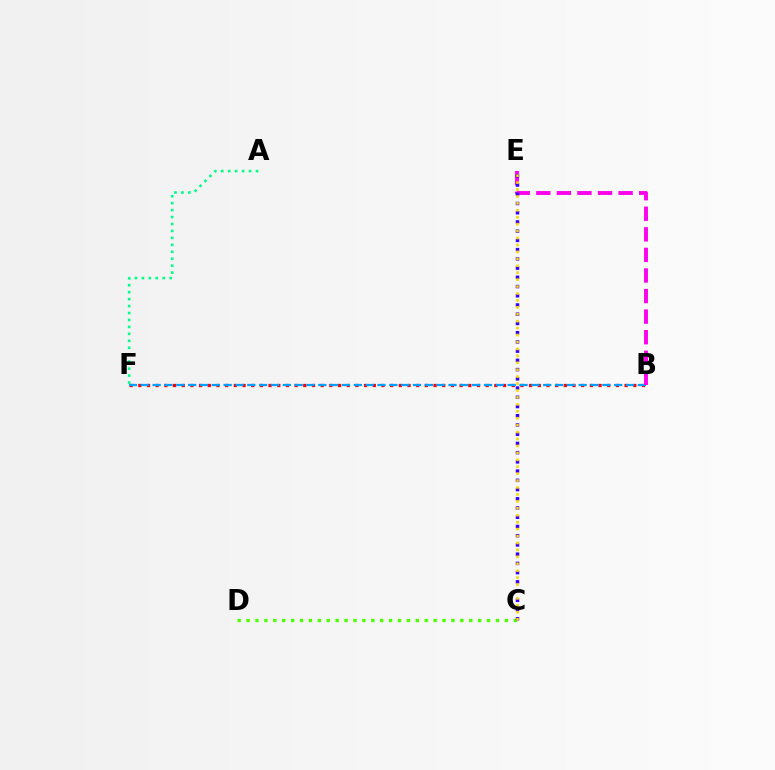{('B', 'F'): [{'color': '#ff0000', 'line_style': 'dotted', 'thickness': 2.36}, {'color': '#009eff', 'line_style': 'dashed', 'thickness': 1.61}], ('A', 'F'): [{'color': '#00ff86', 'line_style': 'dotted', 'thickness': 1.89}], ('B', 'E'): [{'color': '#ff00ed', 'line_style': 'dashed', 'thickness': 2.79}], ('C', 'D'): [{'color': '#4fff00', 'line_style': 'dotted', 'thickness': 2.42}], ('C', 'E'): [{'color': '#3700ff', 'line_style': 'dotted', 'thickness': 2.51}, {'color': '#ffd500', 'line_style': 'dotted', 'thickness': 1.88}]}